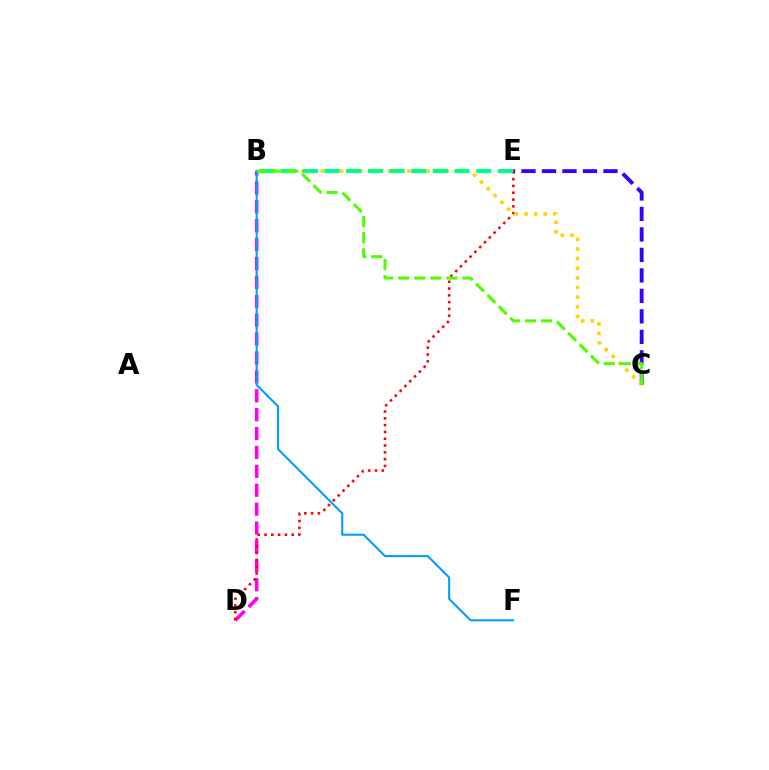{('C', 'E'): [{'color': '#3700ff', 'line_style': 'dashed', 'thickness': 2.78}], ('B', 'D'): [{'color': '#ff00ed', 'line_style': 'dashed', 'thickness': 2.57}], ('B', 'F'): [{'color': '#009eff', 'line_style': 'solid', 'thickness': 1.5}], ('D', 'E'): [{'color': '#ff0000', 'line_style': 'dotted', 'thickness': 1.85}], ('B', 'C'): [{'color': '#ffd500', 'line_style': 'dotted', 'thickness': 2.62}, {'color': '#4fff00', 'line_style': 'dashed', 'thickness': 2.18}], ('B', 'E'): [{'color': '#00ff86', 'line_style': 'dashed', 'thickness': 2.94}]}